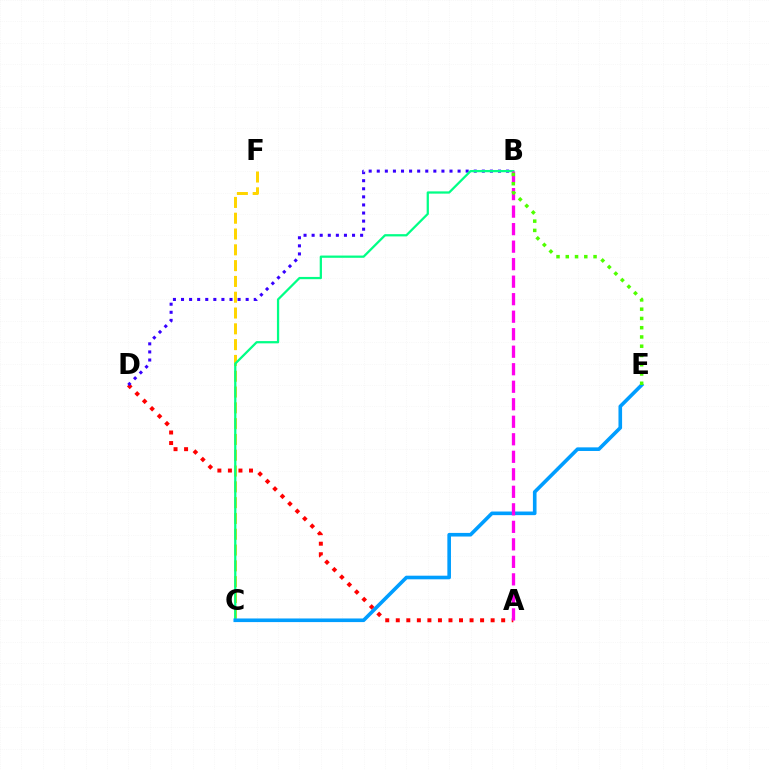{('A', 'D'): [{'color': '#ff0000', 'line_style': 'dotted', 'thickness': 2.86}], ('B', 'D'): [{'color': '#3700ff', 'line_style': 'dotted', 'thickness': 2.2}], ('C', 'F'): [{'color': '#ffd500', 'line_style': 'dashed', 'thickness': 2.15}], ('B', 'C'): [{'color': '#00ff86', 'line_style': 'solid', 'thickness': 1.62}], ('C', 'E'): [{'color': '#009eff', 'line_style': 'solid', 'thickness': 2.61}], ('A', 'B'): [{'color': '#ff00ed', 'line_style': 'dashed', 'thickness': 2.38}], ('B', 'E'): [{'color': '#4fff00', 'line_style': 'dotted', 'thickness': 2.52}]}